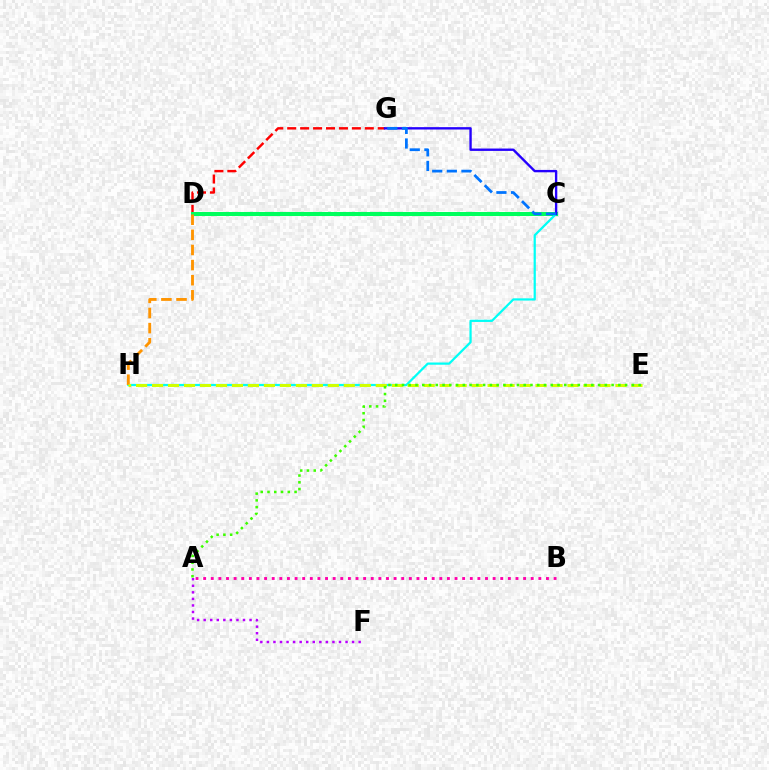{('D', 'G'): [{'color': '#ff0000', 'line_style': 'dashed', 'thickness': 1.76}], ('A', 'F'): [{'color': '#b900ff', 'line_style': 'dotted', 'thickness': 1.78}], ('C', 'D'): [{'color': '#00ff5c', 'line_style': 'solid', 'thickness': 2.89}], ('C', 'H'): [{'color': '#00fff6', 'line_style': 'solid', 'thickness': 1.6}], ('D', 'H'): [{'color': '#ff9400', 'line_style': 'dashed', 'thickness': 2.05}], ('E', 'H'): [{'color': '#d1ff00', 'line_style': 'dashed', 'thickness': 2.17}], ('C', 'G'): [{'color': '#2500ff', 'line_style': 'solid', 'thickness': 1.71}, {'color': '#0074ff', 'line_style': 'dashed', 'thickness': 1.99}], ('A', 'B'): [{'color': '#ff00ac', 'line_style': 'dotted', 'thickness': 2.07}], ('A', 'E'): [{'color': '#3dff00', 'line_style': 'dotted', 'thickness': 1.84}]}